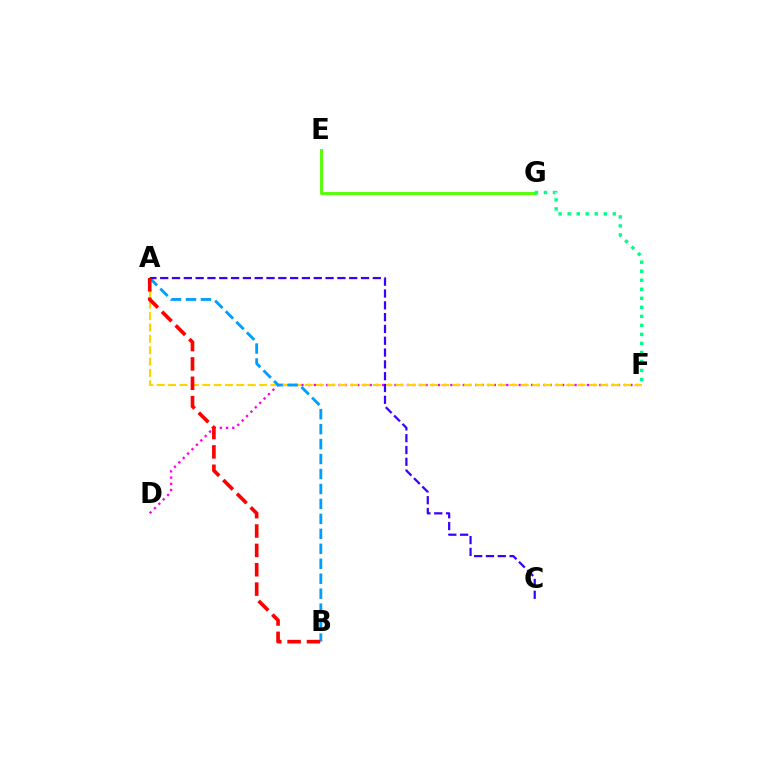{('E', 'G'): [{'color': '#4fff00', 'line_style': 'solid', 'thickness': 2.05}], ('D', 'F'): [{'color': '#ff00ed', 'line_style': 'dotted', 'thickness': 1.69}], ('A', 'F'): [{'color': '#ffd500', 'line_style': 'dashed', 'thickness': 1.55}], ('A', 'B'): [{'color': '#009eff', 'line_style': 'dashed', 'thickness': 2.03}, {'color': '#ff0000', 'line_style': 'dashed', 'thickness': 2.63}], ('F', 'G'): [{'color': '#00ff86', 'line_style': 'dotted', 'thickness': 2.45}], ('A', 'C'): [{'color': '#3700ff', 'line_style': 'dashed', 'thickness': 1.6}]}